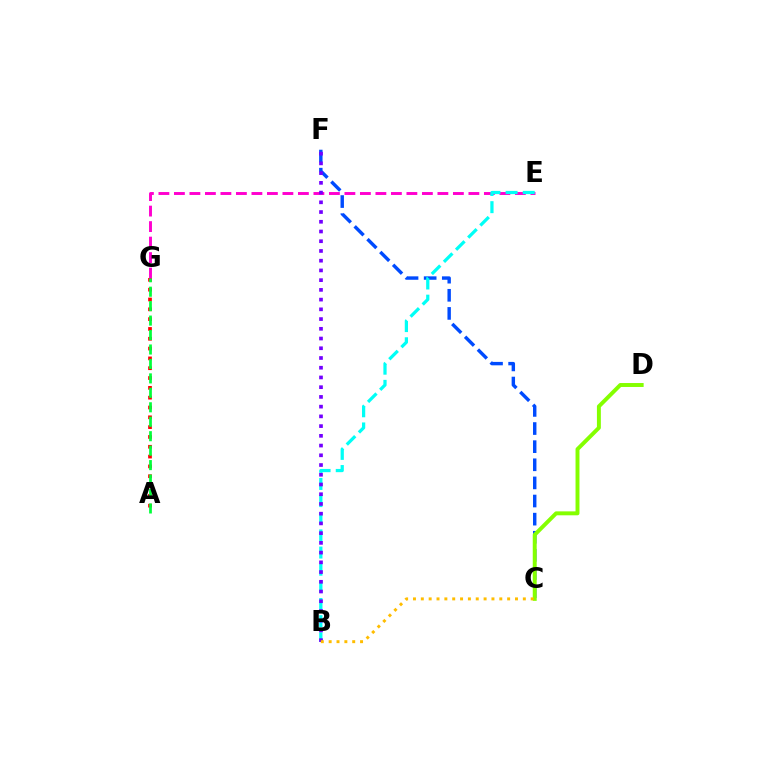{('C', 'F'): [{'color': '#004bff', 'line_style': 'dashed', 'thickness': 2.46}], ('C', 'D'): [{'color': '#84ff00', 'line_style': 'solid', 'thickness': 2.83}], ('A', 'G'): [{'color': '#ff0000', 'line_style': 'dotted', 'thickness': 2.67}, {'color': '#00ff39', 'line_style': 'dashed', 'thickness': 1.96}], ('E', 'G'): [{'color': '#ff00cf', 'line_style': 'dashed', 'thickness': 2.11}], ('B', 'E'): [{'color': '#00fff6', 'line_style': 'dashed', 'thickness': 2.33}], ('B', 'F'): [{'color': '#7200ff', 'line_style': 'dotted', 'thickness': 2.64}], ('B', 'C'): [{'color': '#ffbd00', 'line_style': 'dotted', 'thickness': 2.13}]}